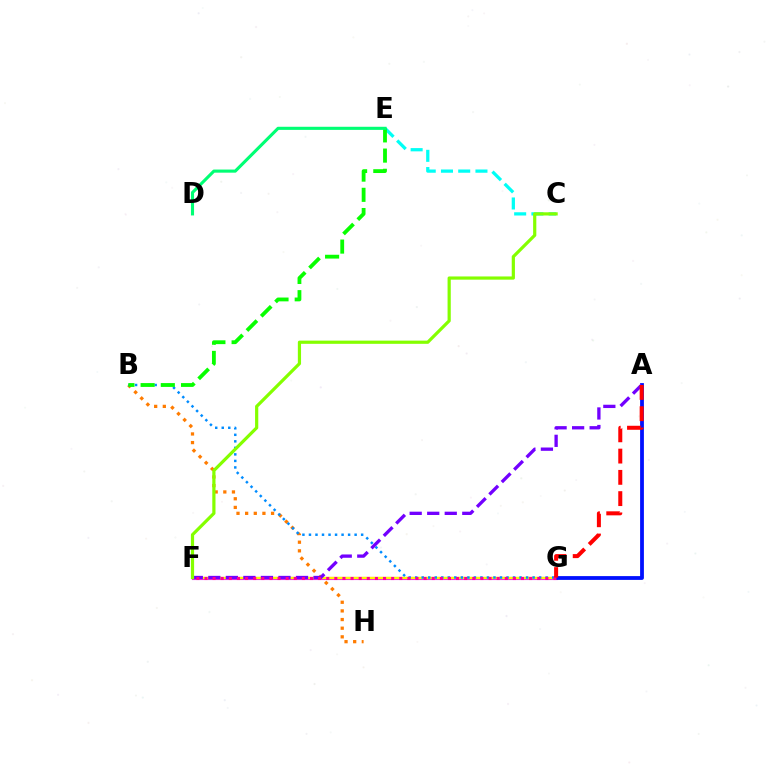{('F', 'G'): [{'color': '#ee00ff', 'line_style': 'solid', 'thickness': 2.25}, {'color': '#fcf500', 'line_style': 'solid', 'thickness': 1.72}, {'color': '#ff0094', 'line_style': 'dotted', 'thickness': 2.21}], ('C', 'E'): [{'color': '#00fff6', 'line_style': 'dashed', 'thickness': 2.34}], ('B', 'H'): [{'color': '#ff7c00', 'line_style': 'dotted', 'thickness': 2.35}], ('B', 'G'): [{'color': '#008cff', 'line_style': 'dotted', 'thickness': 1.77}], ('A', 'G'): [{'color': '#0010ff', 'line_style': 'solid', 'thickness': 2.73}, {'color': '#ff0000', 'line_style': 'dashed', 'thickness': 2.89}], ('B', 'E'): [{'color': '#08ff00', 'line_style': 'dashed', 'thickness': 2.75}], ('A', 'F'): [{'color': '#7200ff', 'line_style': 'dashed', 'thickness': 2.38}], ('C', 'F'): [{'color': '#84ff00', 'line_style': 'solid', 'thickness': 2.31}], ('D', 'E'): [{'color': '#00ff74', 'line_style': 'solid', 'thickness': 2.24}]}